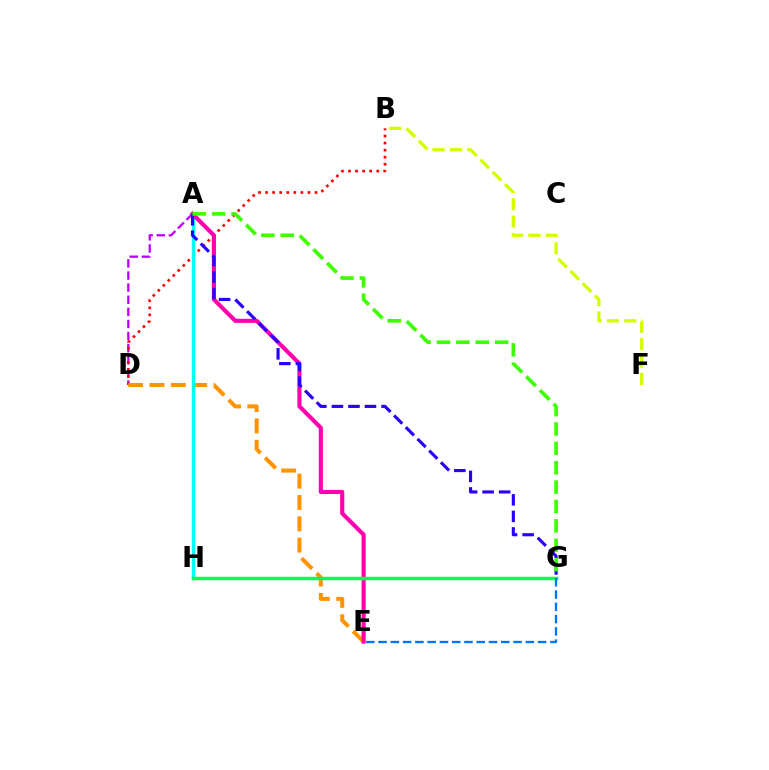{('A', 'D'): [{'color': '#b900ff', 'line_style': 'dashed', 'thickness': 1.65}], ('B', 'D'): [{'color': '#ff0000', 'line_style': 'dotted', 'thickness': 1.92}], ('D', 'E'): [{'color': '#ff9400', 'line_style': 'dashed', 'thickness': 2.9}], ('A', 'H'): [{'color': '#00fff6', 'line_style': 'solid', 'thickness': 2.38}], ('A', 'E'): [{'color': '#ff00ac', 'line_style': 'solid', 'thickness': 2.97}], ('A', 'G'): [{'color': '#2500ff', 'line_style': 'dashed', 'thickness': 2.25}, {'color': '#3dff00', 'line_style': 'dashed', 'thickness': 2.63}], ('B', 'F'): [{'color': '#d1ff00', 'line_style': 'dashed', 'thickness': 2.36}], ('G', 'H'): [{'color': '#00ff5c', 'line_style': 'solid', 'thickness': 2.52}], ('E', 'G'): [{'color': '#0074ff', 'line_style': 'dashed', 'thickness': 1.67}]}